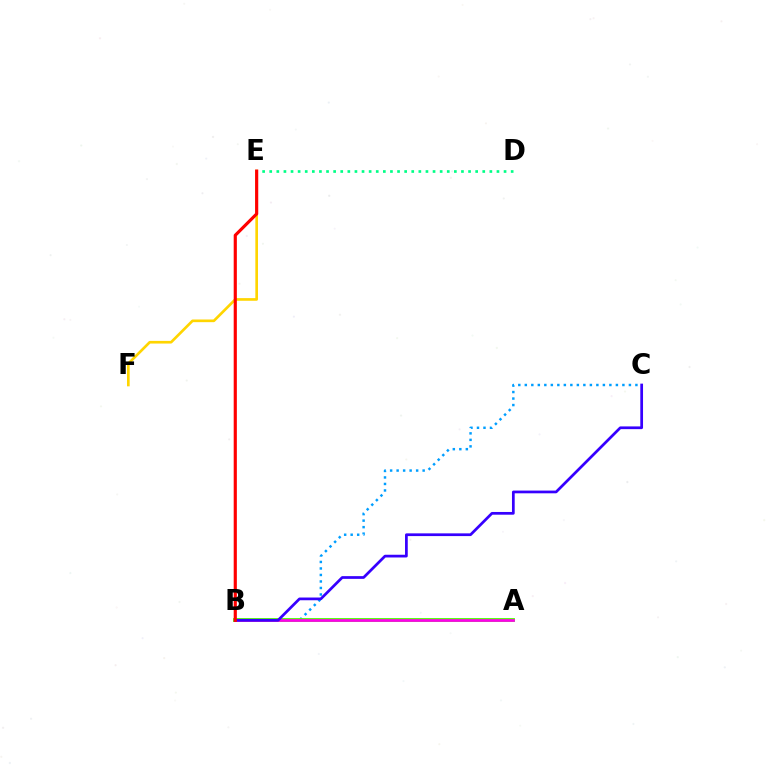{('D', 'E'): [{'color': '#00ff86', 'line_style': 'dotted', 'thickness': 1.93}], ('B', 'C'): [{'color': '#009eff', 'line_style': 'dotted', 'thickness': 1.77}, {'color': '#3700ff', 'line_style': 'solid', 'thickness': 1.96}], ('A', 'B'): [{'color': '#4fff00', 'line_style': 'solid', 'thickness': 2.77}, {'color': '#ff00ed', 'line_style': 'solid', 'thickness': 1.94}], ('E', 'F'): [{'color': '#ffd500', 'line_style': 'solid', 'thickness': 1.92}], ('B', 'E'): [{'color': '#ff0000', 'line_style': 'solid', 'thickness': 2.27}]}